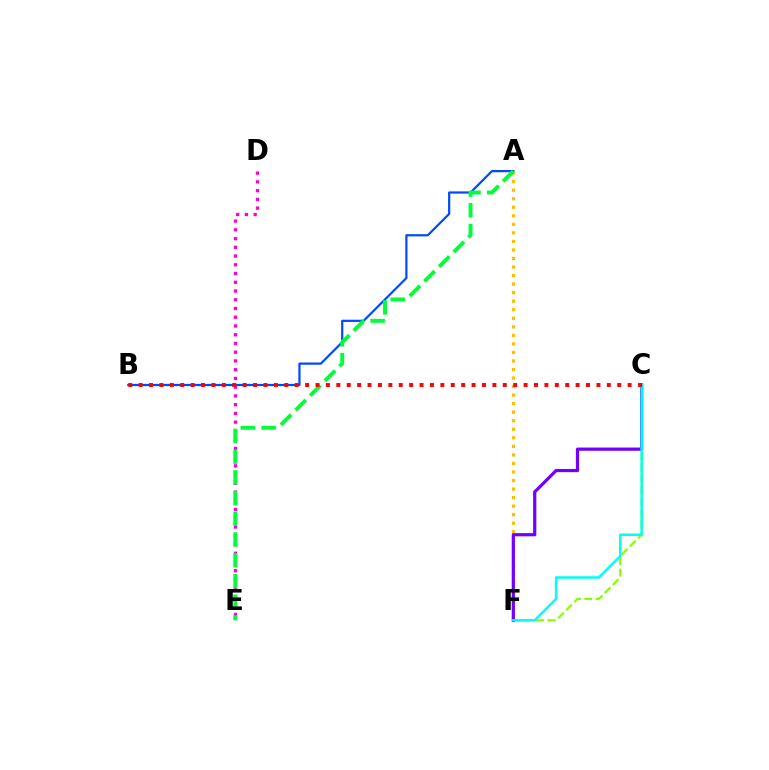{('A', 'B'): [{'color': '#004bff', 'line_style': 'solid', 'thickness': 1.6}], ('C', 'F'): [{'color': '#84ff00', 'line_style': 'dashed', 'thickness': 1.55}, {'color': '#7200ff', 'line_style': 'solid', 'thickness': 2.32}, {'color': '#00fff6', 'line_style': 'solid', 'thickness': 1.81}], ('A', 'F'): [{'color': '#ffbd00', 'line_style': 'dotted', 'thickness': 2.32}], ('D', 'E'): [{'color': '#ff00cf', 'line_style': 'dotted', 'thickness': 2.37}], ('A', 'E'): [{'color': '#00ff39', 'line_style': 'dashed', 'thickness': 2.82}], ('B', 'C'): [{'color': '#ff0000', 'line_style': 'dotted', 'thickness': 2.83}]}